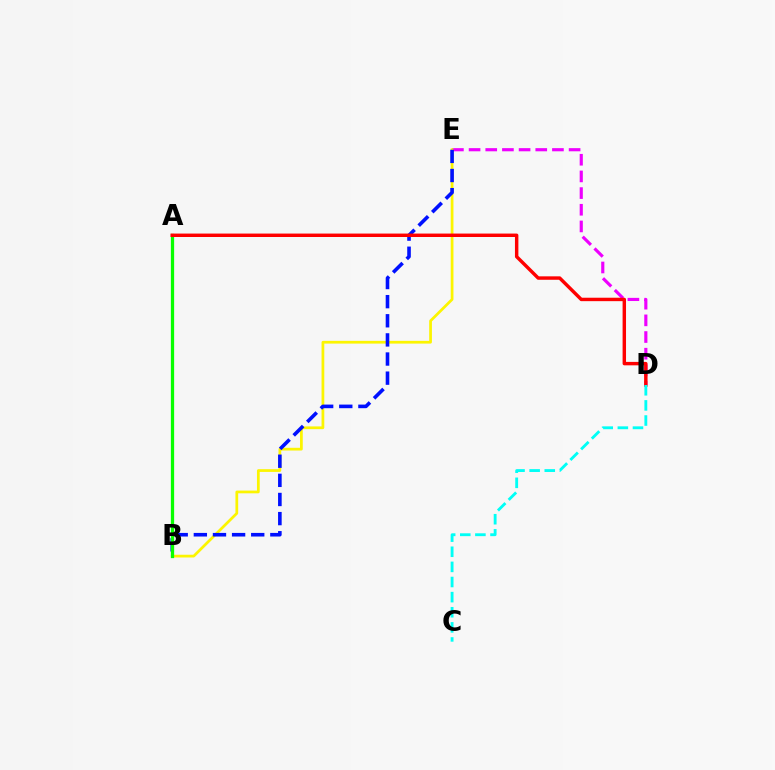{('D', 'E'): [{'color': '#ee00ff', 'line_style': 'dashed', 'thickness': 2.26}], ('B', 'E'): [{'color': '#fcf500', 'line_style': 'solid', 'thickness': 1.97}, {'color': '#0010ff', 'line_style': 'dashed', 'thickness': 2.6}], ('A', 'B'): [{'color': '#08ff00', 'line_style': 'solid', 'thickness': 2.35}], ('A', 'D'): [{'color': '#ff0000', 'line_style': 'solid', 'thickness': 2.47}], ('C', 'D'): [{'color': '#00fff6', 'line_style': 'dashed', 'thickness': 2.05}]}